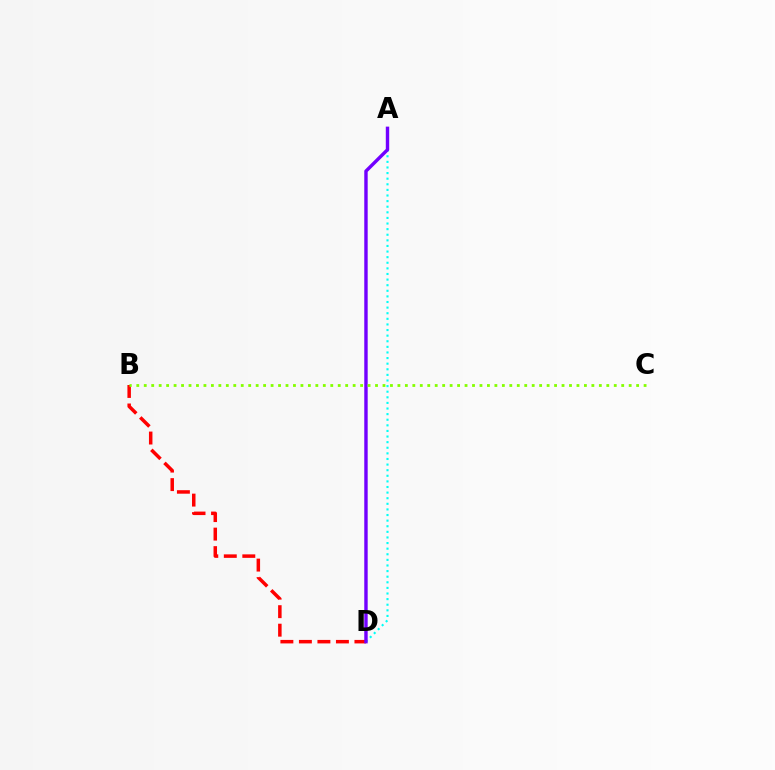{('B', 'D'): [{'color': '#ff0000', 'line_style': 'dashed', 'thickness': 2.51}], ('A', 'D'): [{'color': '#00fff6', 'line_style': 'dotted', 'thickness': 1.52}, {'color': '#7200ff', 'line_style': 'solid', 'thickness': 2.45}], ('B', 'C'): [{'color': '#84ff00', 'line_style': 'dotted', 'thickness': 2.03}]}